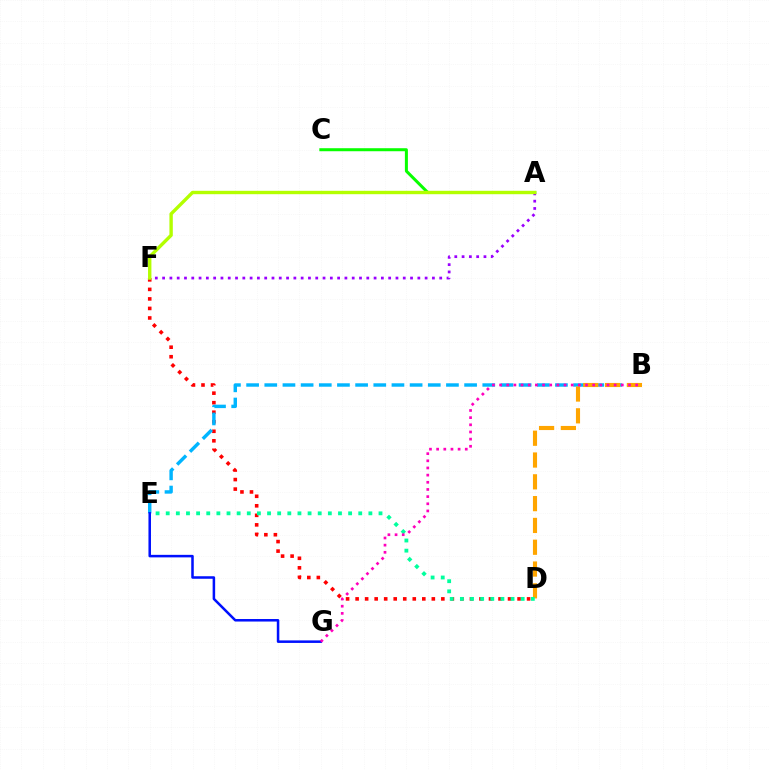{('D', 'F'): [{'color': '#ff0000', 'line_style': 'dotted', 'thickness': 2.59}], ('A', 'C'): [{'color': '#08ff00', 'line_style': 'solid', 'thickness': 2.17}], ('B', 'E'): [{'color': '#00b5ff', 'line_style': 'dashed', 'thickness': 2.47}], ('A', 'F'): [{'color': '#9b00ff', 'line_style': 'dotted', 'thickness': 1.98}, {'color': '#b3ff00', 'line_style': 'solid', 'thickness': 2.44}], ('B', 'D'): [{'color': '#ffa500', 'line_style': 'dashed', 'thickness': 2.96}], ('E', 'G'): [{'color': '#0010ff', 'line_style': 'solid', 'thickness': 1.82}], ('D', 'E'): [{'color': '#00ff9d', 'line_style': 'dotted', 'thickness': 2.75}], ('B', 'G'): [{'color': '#ff00bd', 'line_style': 'dotted', 'thickness': 1.95}]}